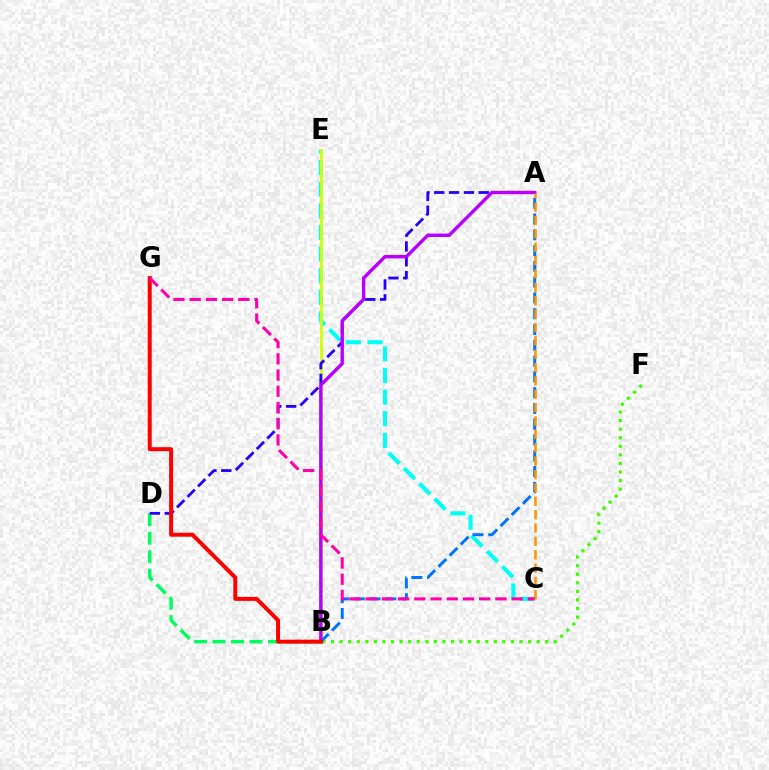{('C', 'E'): [{'color': '#00fff6', 'line_style': 'dashed', 'thickness': 2.94}], ('B', 'D'): [{'color': '#00ff5c', 'line_style': 'dashed', 'thickness': 2.51}], ('B', 'F'): [{'color': '#3dff00', 'line_style': 'dotted', 'thickness': 2.33}], ('B', 'E'): [{'color': '#d1ff00', 'line_style': 'solid', 'thickness': 1.97}], ('A', 'B'): [{'color': '#0074ff', 'line_style': 'dashed', 'thickness': 2.14}, {'color': '#b900ff', 'line_style': 'solid', 'thickness': 2.45}], ('A', 'D'): [{'color': '#2500ff', 'line_style': 'dashed', 'thickness': 2.02}], ('A', 'C'): [{'color': '#ff9400', 'line_style': 'dashed', 'thickness': 1.82}], ('B', 'G'): [{'color': '#ff0000', 'line_style': 'solid', 'thickness': 2.87}], ('C', 'G'): [{'color': '#ff00ac', 'line_style': 'dashed', 'thickness': 2.2}]}